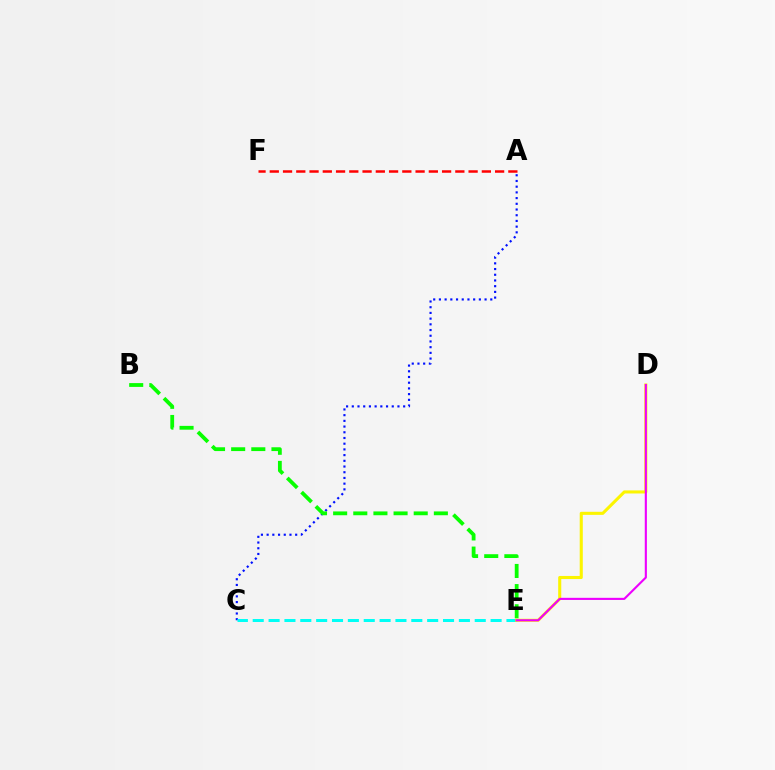{('A', 'C'): [{'color': '#0010ff', 'line_style': 'dotted', 'thickness': 1.55}], ('A', 'F'): [{'color': '#ff0000', 'line_style': 'dashed', 'thickness': 1.8}], ('C', 'E'): [{'color': '#00fff6', 'line_style': 'dashed', 'thickness': 2.15}], ('D', 'E'): [{'color': '#fcf500', 'line_style': 'solid', 'thickness': 2.22}, {'color': '#ee00ff', 'line_style': 'solid', 'thickness': 1.53}], ('B', 'E'): [{'color': '#08ff00', 'line_style': 'dashed', 'thickness': 2.74}]}